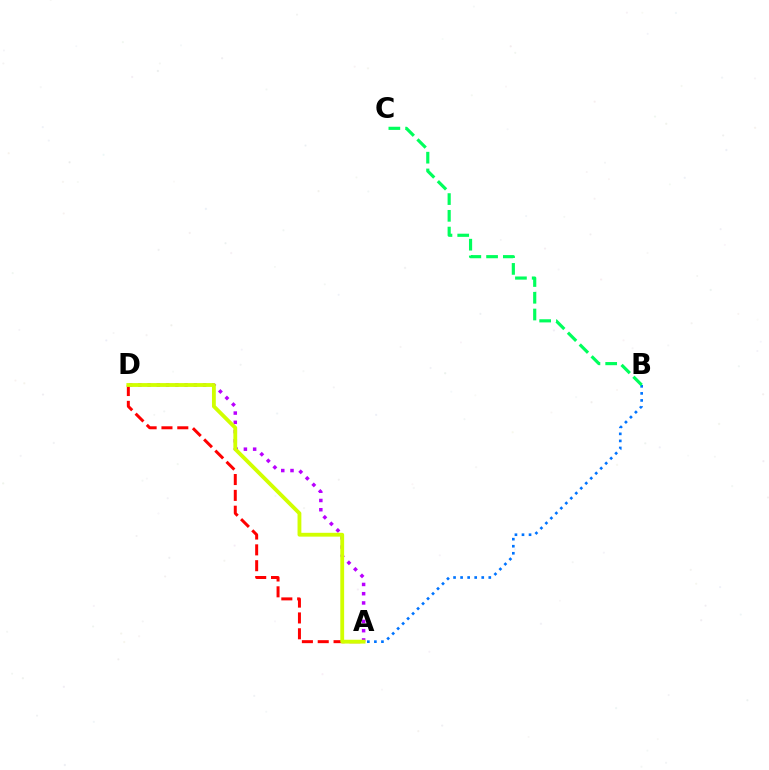{('A', 'B'): [{'color': '#0074ff', 'line_style': 'dotted', 'thickness': 1.92}], ('A', 'D'): [{'color': '#b900ff', 'line_style': 'dotted', 'thickness': 2.51}, {'color': '#ff0000', 'line_style': 'dashed', 'thickness': 2.15}, {'color': '#d1ff00', 'line_style': 'solid', 'thickness': 2.76}], ('B', 'C'): [{'color': '#00ff5c', 'line_style': 'dashed', 'thickness': 2.28}]}